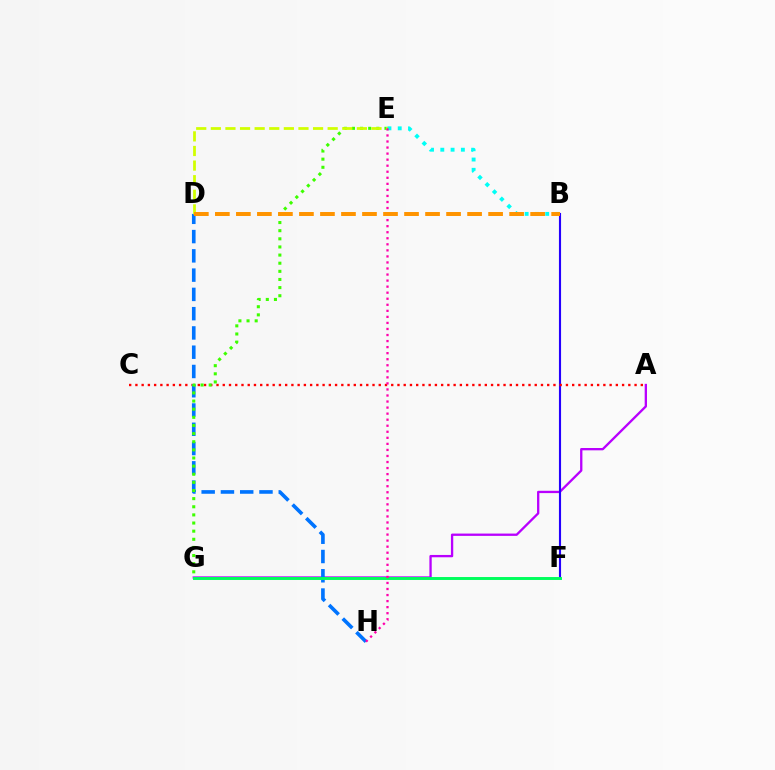{('A', 'G'): [{'color': '#b900ff', 'line_style': 'solid', 'thickness': 1.67}], ('B', 'E'): [{'color': '#00fff6', 'line_style': 'dotted', 'thickness': 2.79}], ('B', 'F'): [{'color': '#2500ff', 'line_style': 'solid', 'thickness': 1.53}], ('A', 'C'): [{'color': '#ff0000', 'line_style': 'dotted', 'thickness': 1.7}], ('D', 'H'): [{'color': '#0074ff', 'line_style': 'dashed', 'thickness': 2.62}], ('F', 'G'): [{'color': '#00ff5c', 'line_style': 'solid', 'thickness': 2.11}], ('E', 'G'): [{'color': '#3dff00', 'line_style': 'dotted', 'thickness': 2.21}], ('D', 'E'): [{'color': '#d1ff00', 'line_style': 'dashed', 'thickness': 1.98}], ('E', 'H'): [{'color': '#ff00ac', 'line_style': 'dotted', 'thickness': 1.64}], ('B', 'D'): [{'color': '#ff9400', 'line_style': 'dashed', 'thickness': 2.86}]}